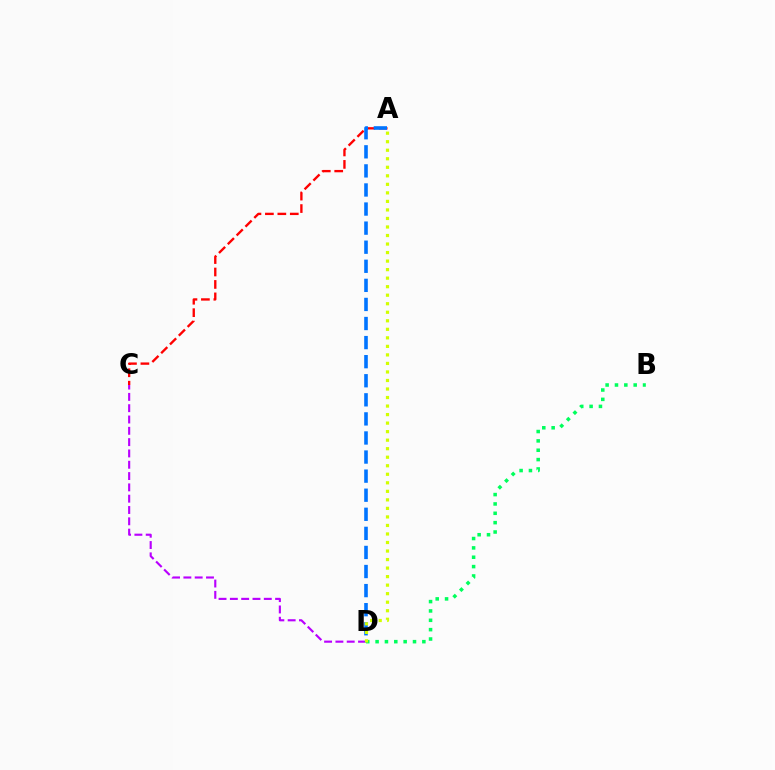{('A', 'C'): [{'color': '#ff0000', 'line_style': 'dashed', 'thickness': 1.69}], ('C', 'D'): [{'color': '#b900ff', 'line_style': 'dashed', 'thickness': 1.54}], ('A', 'D'): [{'color': '#0074ff', 'line_style': 'dashed', 'thickness': 2.59}, {'color': '#d1ff00', 'line_style': 'dotted', 'thickness': 2.32}], ('B', 'D'): [{'color': '#00ff5c', 'line_style': 'dotted', 'thickness': 2.54}]}